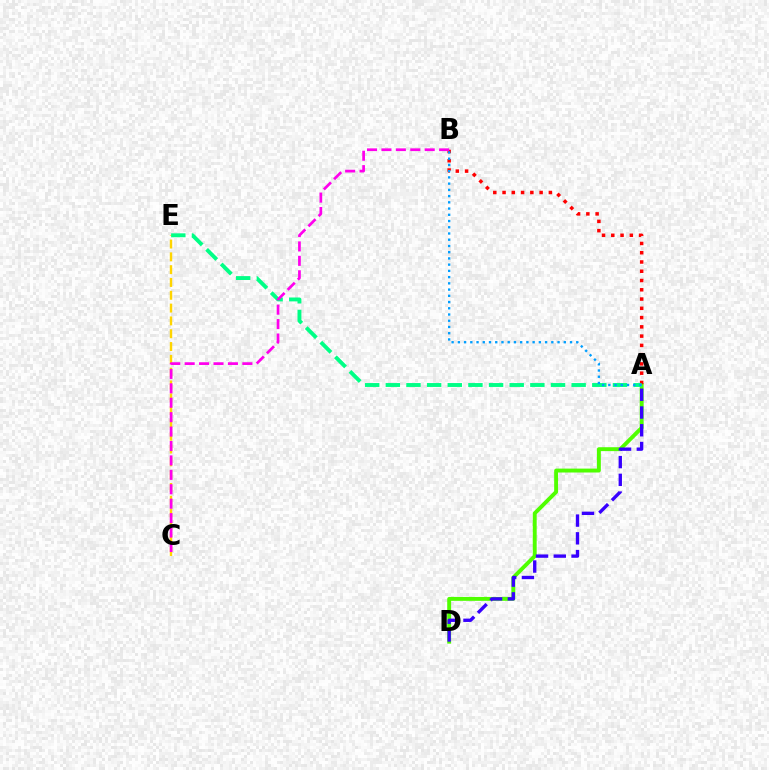{('A', 'D'): [{'color': '#4fff00', 'line_style': 'solid', 'thickness': 2.81}, {'color': '#3700ff', 'line_style': 'dashed', 'thickness': 2.41}], ('A', 'B'): [{'color': '#ff0000', 'line_style': 'dotted', 'thickness': 2.52}, {'color': '#009eff', 'line_style': 'dotted', 'thickness': 1.69}], ('C', 'E'): [{'color': '#ffd500', 'line_style': 'dashed', 'thickness': 1.74}], ('A', 'E'): [{'color': '#00ff86', 'line_style': 'dashed', 'thickness': 2.8}], ('B', 'C'): [{'color': '#ff00ed', 'line_style': 'dashed', 'thickness': 1.96}]}